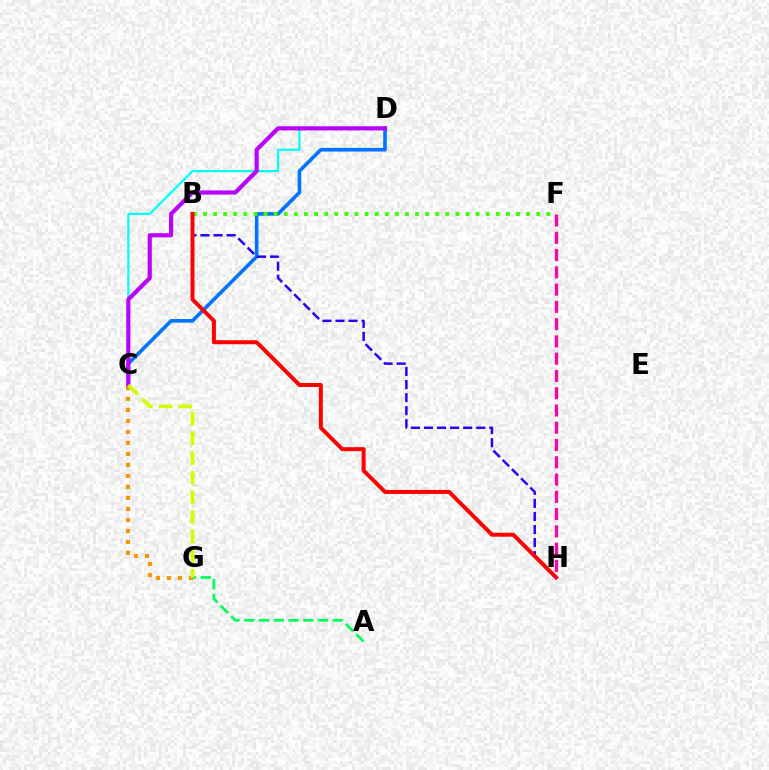{('C', 'D'): [{'color': '#0074ff', 'line_style': 'solid', 'thickness': 2.62}, {'color': '#00fff6', 'line_style': 'solid', 'thickness': 1.6}, {'color': '#b900ff', 'line_style': 'solid', 'thickness': 2.99}], ('B', 'F'): [{'color': '#3dff00', 'line_style': 'dotted', 'thickness': 2.74}], ('C', 'G'): [{'color': '#ff9400', 'line_style': 'dotted', 'thickness': 2.99}, {'color': '#d1ff00', 'line_style': 'dashed', 'thickness': 2.67}], ('B', 'H'): [{'color': '#2500ff', 'line_style': 'dashed', 'thickness': 1.78}, {'color': '#ff0000', 'line_style': 'solid', 'thickness': 2.87}], ('F', 'H'): [{'color': '#ff00ac', 'line_style': 'dashed', 'thickness': 2.35}], ('A', 'G'): [{'color': '#00ff5c', 'line_style': 'dashed', 'thickness': 2.0}]}